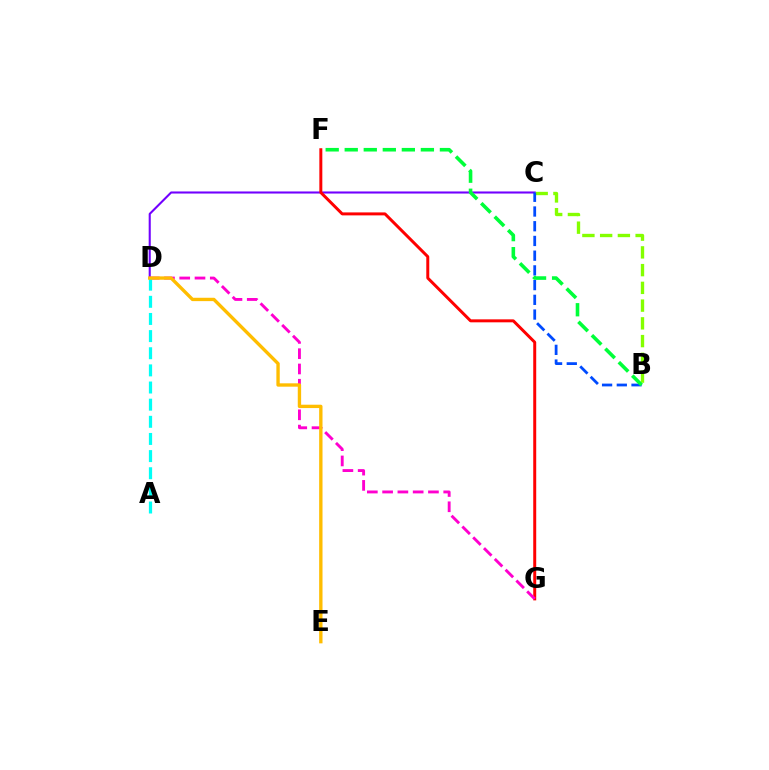{('C', 'D'): [{'color': '#7200ff', 'line_style': 'solid', 'thickness': 1.5}], ('F', 'G'): [{'color': '#ff0000', 'line_style': 'solid', 'thickness': 2.14}], ('D', 'G'): [{'color': '#ff00cf', 'line_style': 'dashed', 'thickness': 2.08}], ('A', 'D'): [{'color': '#00fff6', 'line_style': 'dashed', 'thickness': 2.33}], ('B', 'C'): [{'color': '#84ff00', 'line_style': 'dashed', 'thickness': 2.41}, {'color': '#004bff', 'line_style': 'dashed', 'thickness': 2.0}], ('B', 'F'): [{'color': '#00ff39', 'line_style': 'dashed', 'thickness': 2.59}], ('D', 'E'): [{'color': '#ffbd00', 'line_style': 'solid', 'thickness': 2.42}]}